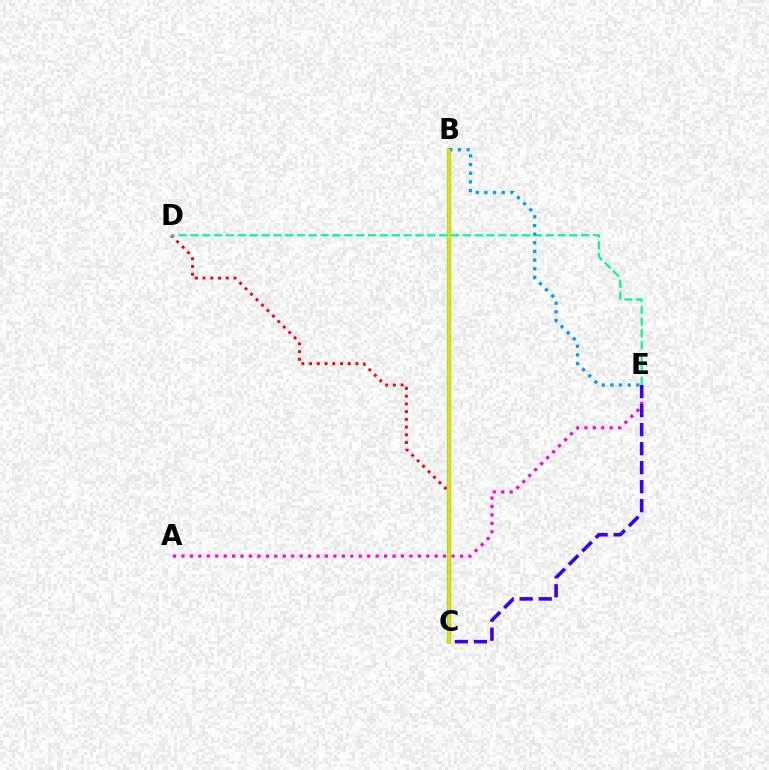{('C', 'D'): [{'color': '#ff0000', 'line_style': 'dotted', 'thickness': 2.1}], ('A', 'E'): [{'color': '#ff00ed', 'line_style': 'dotted', 'thickness': 2.29}], ('C', 'E'): [{'color': '#3700ff', 'line_style': 'dashed', 'thickness': 2.58}], ('B', 'C'): [{'color': '#4fff00', 'line_style': 'solid', 'thickness': 2.65}, {'color': '#ffd500', 'line_style': 'solid', 'thickness': 1.69}], ('D', 'E'): [{'color': '#00ff86', 'line_style': 'dashed', 'thickness': 1.61}], ('B', 'E'): [{'color': '#009eff', 'line_style': 'dotted', 'thickness': 2.35}]}